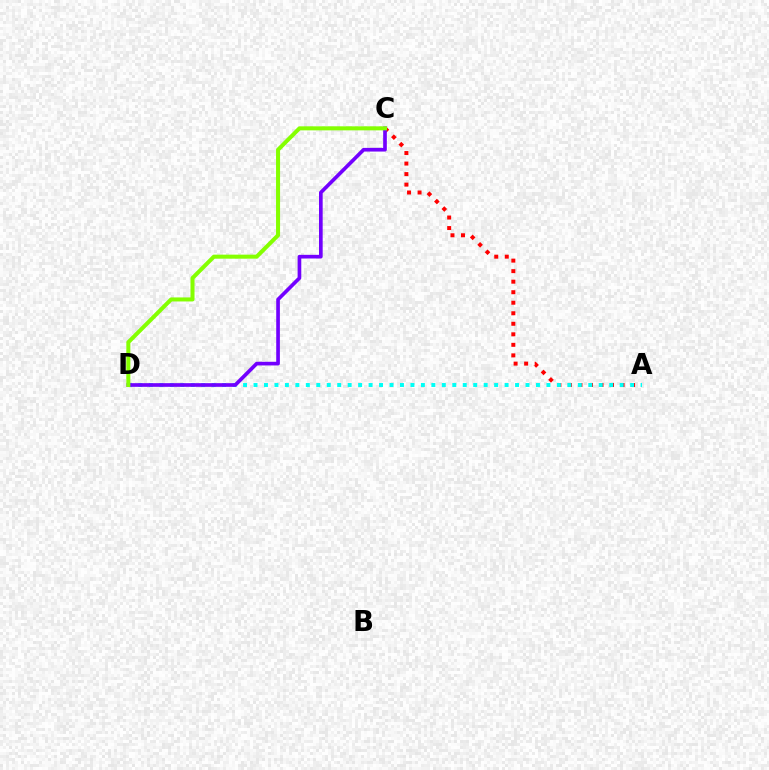{('A', 'C'): [{'color': '#ff0000', 'line_style': 'dotted', 'thickness': 2.86}], ('A', 'D'): [{'color': '#00fff6', 'line_style': 'dotted', 'thickness': 2.84}], ('C', 'D'): [{'color': '#7200ff', 'line_style': 'solid', 'thickness': 2.64}, {'color': '#84ff00', 'line_style': 'solid', 'thickness': 2.9}]}